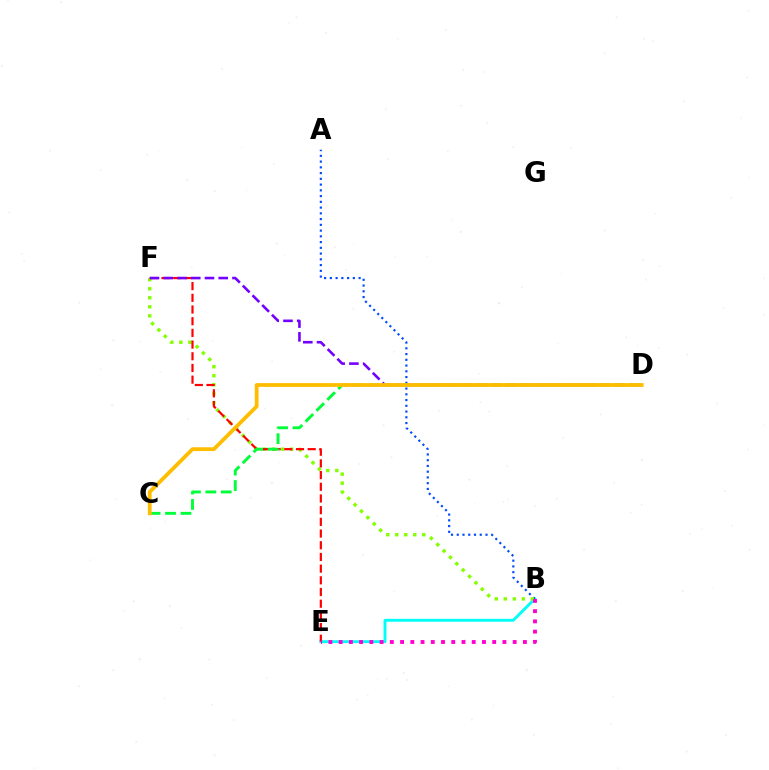{('B', 'E'): [{'color': '#00fff6', 'line_style': 'solid', 'thickness': 2.09}, {'color': '#ff00cf', 'line_style': 'dotted', 'thickness': 2.78}], ('A', 'B'): [{'color': '#004bff', 'line_style': 'dotted', 'thickness': 1.56}], ('B', 'F'): [{'color': '#84ff00', 'line_style': 'dotted', 'thickness': 2.45}], ('E', 'F'): [{'color': '#ff0000', 'line_style': 'dashed', 'thickness': 1.59}], ('D', 'F'): [{'color': '#7200ff', 'line_style': 'dashed', 'thickness': 1.87}], ('C', 'D'): [{'color': '#00ff39', 'line_style': 'dashed', 'thickness': 2.1}, {'color': '#ffbd00', 'line_style': 'solid', 'thickness': 2.72}]}